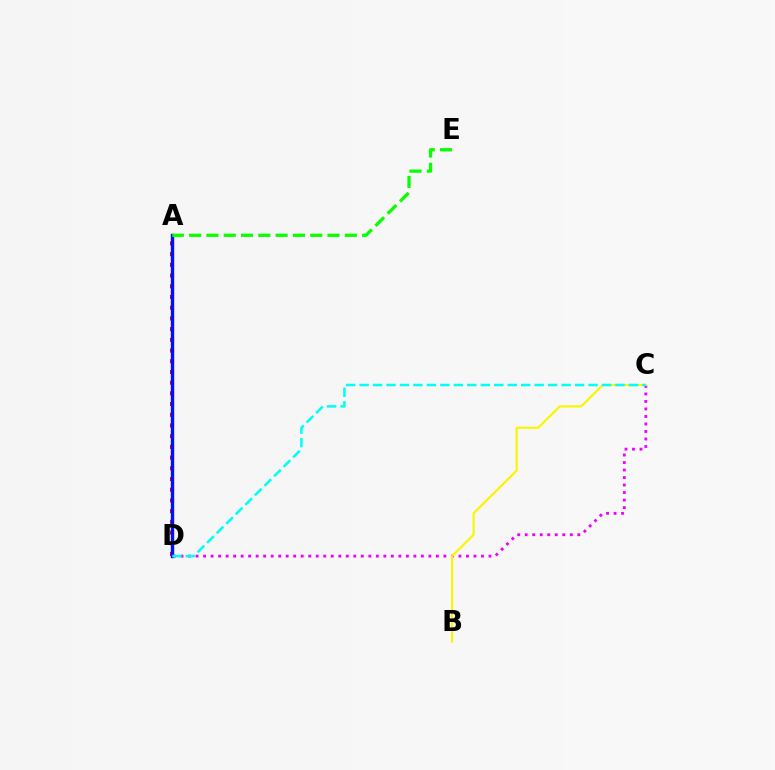{('A', 'D'): [{'color': '#ff0000', 'line_style': 'dotted', 'thickness': 2.91}, {'color': '#0010ff', 'line_style': 'solid', 'thickness': 2.43}], ('A', 'E'): [{'color': '#08ff00', 'line_style': 'dashed', 'thickness': 2.35}], ('C', 'D'): [{'color': '#ee00ff', 'line_style': 'dotted', 'thickness': 2.04}, {'color': '#00fff6', 'line_style': 'dashed', 'thickness': 1.83}], ('B', 'C'): [{'color': '#fcf500', 'line_style': 'solid', 'thickness': 1.55}]}